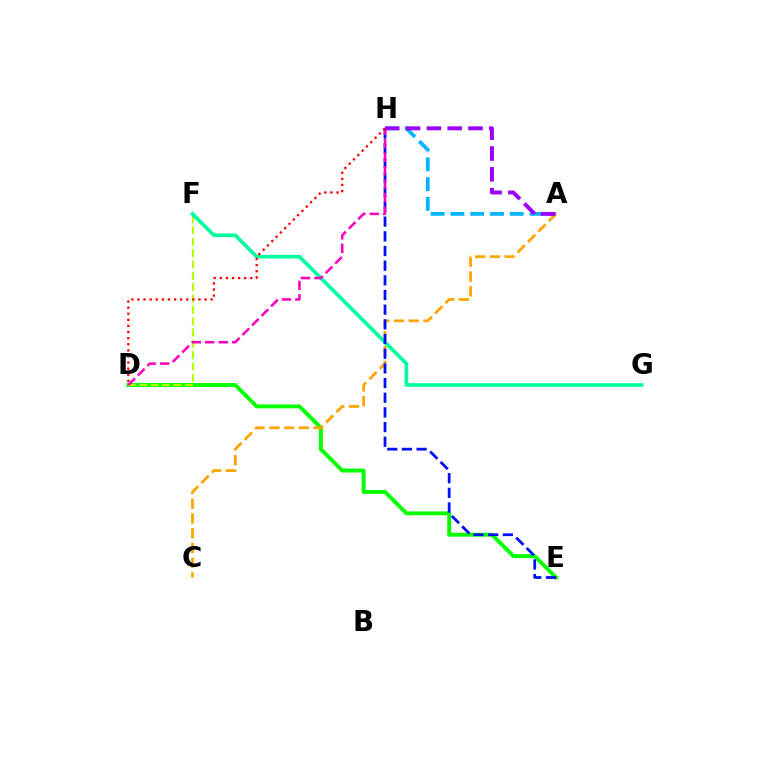{('D', 'E'): [{'color': '#08ff00', 'line_style': 'solid', 'thickness': 2.82}], ('A', 'H'): [{'color': '#00b5ff', 'line_style': 'dashed', 'thickness': 2.69}, {'color': '#9b00ff', 'line_style': 'dashed', 'thickness': 2.83}], ('A', 'C'): [{'color': '#ffa500', 'line_style': 'dashed', 'thickness': 2.0}], ('D', 'F'): [{'color': '#b3ff00', 'line_style': 'dashed', 'thickness': 1.54}], ('F', 'G'): [{'color': '#00ff9d', 'line_style': 'solid', 'thickness': 2.62}], ('E', 'H'): [{'color': '#0010ff', 'line_style': 'dashed', 'thickness': 1.99}], ('D', 'H'): [{'color': '#ff00bd', 'line_style': 'dashed', 'thickness': 1.83}, {'color': '#ff0000', 'line_style': 'dotted', 'thickness': 1.66}]}